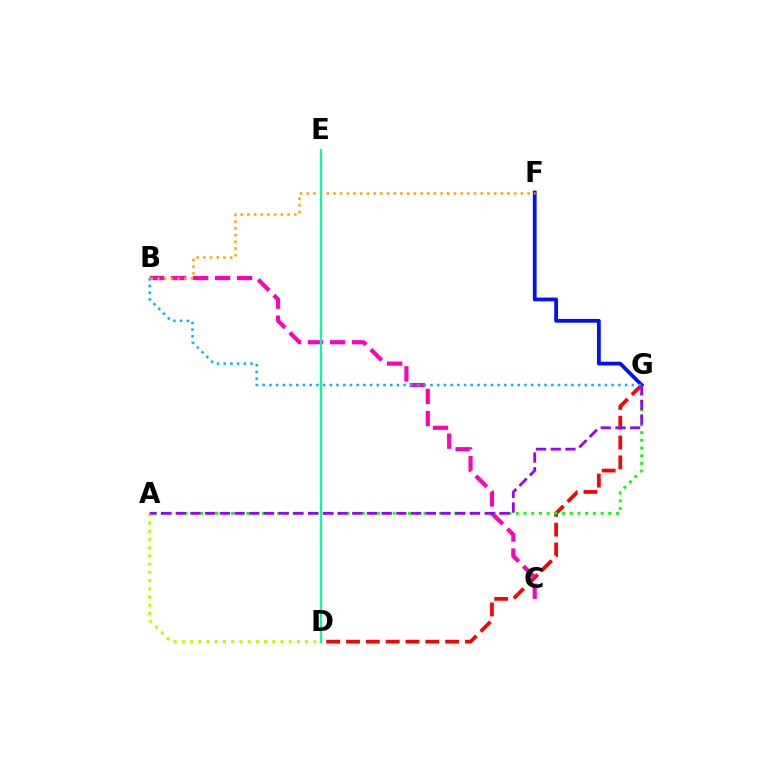{('D', 'G'): [{'color': '#ff0000', 'line_style': 'dashed', 'thickness': 2.69}], ('B', 'C'): [{'color': '#ff00bd', 'line_style': 'dashed', 'thickness': 2.99}], ('F', 'G'): [{'color': '#0010ff', 'line_style': 'solid', 'thickness': 2.72}], ('B', 'G'): [{'color': '#00b5ff', 'line_style': 'dotted', 'thickness': 1.82}], ('B', 'F'): [{'color': '#ffa500', 'line_style': 'dotted', 'thickness': 1.82}], ('A', 'D'): [{'color': '#b3ff00', 'line_style': 'dotted', 'thickness': 2.23}], ('D', 'E'): [{'color': '#00ff9d', 'line_style': 'solid', 'thickness': 1.57}], ('A', 'G'): [{'color': '#08ff00', 'line_style': 'dotted', 'thickness': 2.09}, {'color': '#9b00ff', 'line_style': 'dashed', 'thickness': 2.0}]}